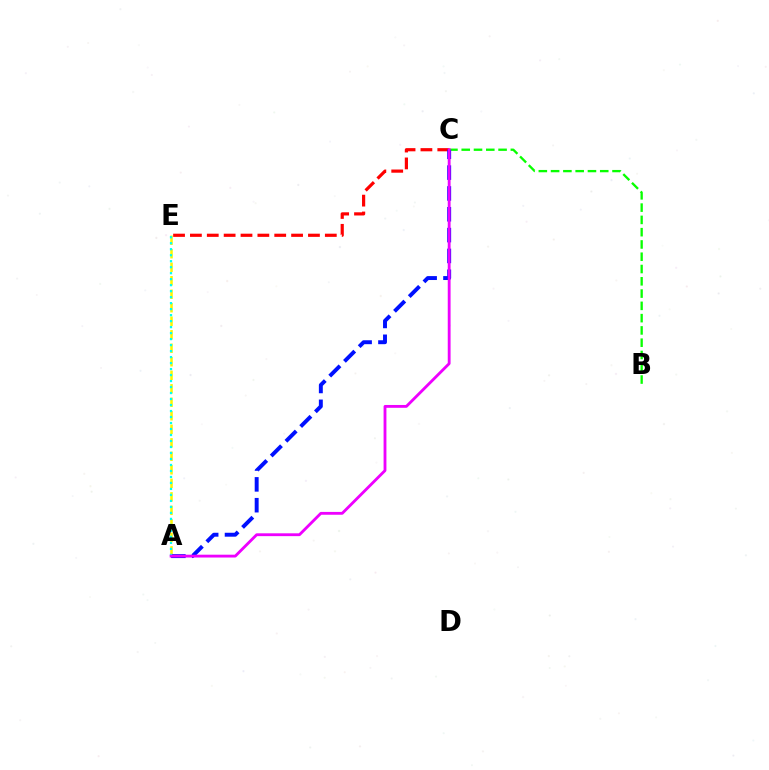{('C', 'E'): [{'color': '#ff0000', 'line_style': 'dashed', 'thickness': 2.29}], ('B', 'C'): [{'color': '#08ff00', 'line_style': 'dashed', 'thickness': 1.67}], ('A', 'E'): [{'color': '#fcf500', 'line_style': 'dashed', 'thickness': 1.83}, {'color': '#00fff6', 'line_style': 'dotted', 'thickness': 1.63}], ('A', 'C'): [{'color': '#0010ff', 'line_style': 'dashed', 'thickness': 2.83}, {'color': '#ee00ff', 'line_style': 'solid', 'thickness': 2.04}]}